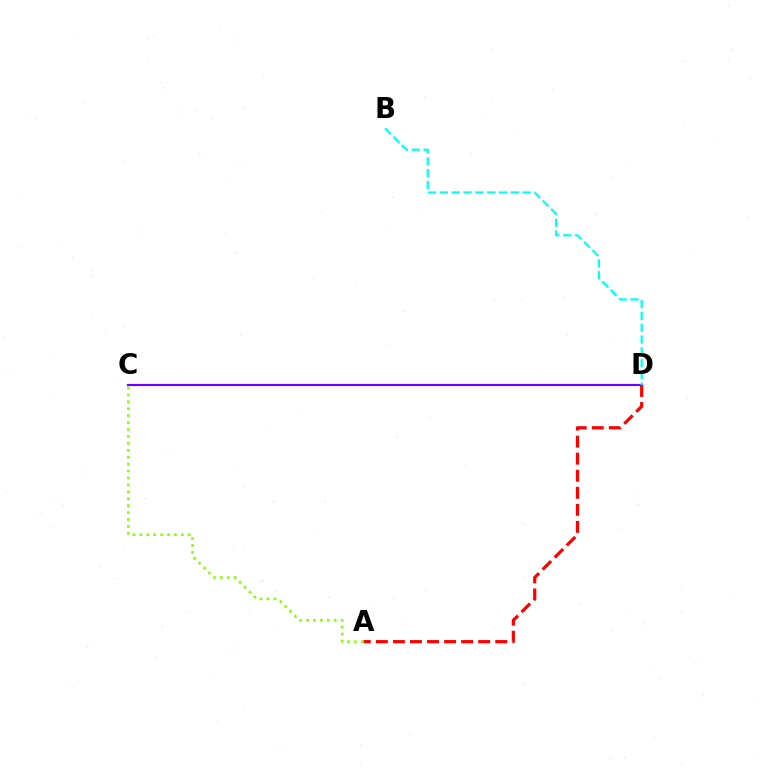{('C', 'D'): [{'color': '#7200ff', 'line_style': 'solid', 'thickness': 1.58}], ('A', 'C'): [{'color': '#84ff00', 'line_style': 'dotted', 'thickness': 1.88}], ('A', 'D'): [{'color': '#ff0000', 'line_style': 'dashed', 'thickness': 2.32}], ('B', 'D'): [{'color': '#00fff6', 'line_style': 'dashed', 'thickness': 1.61}]}